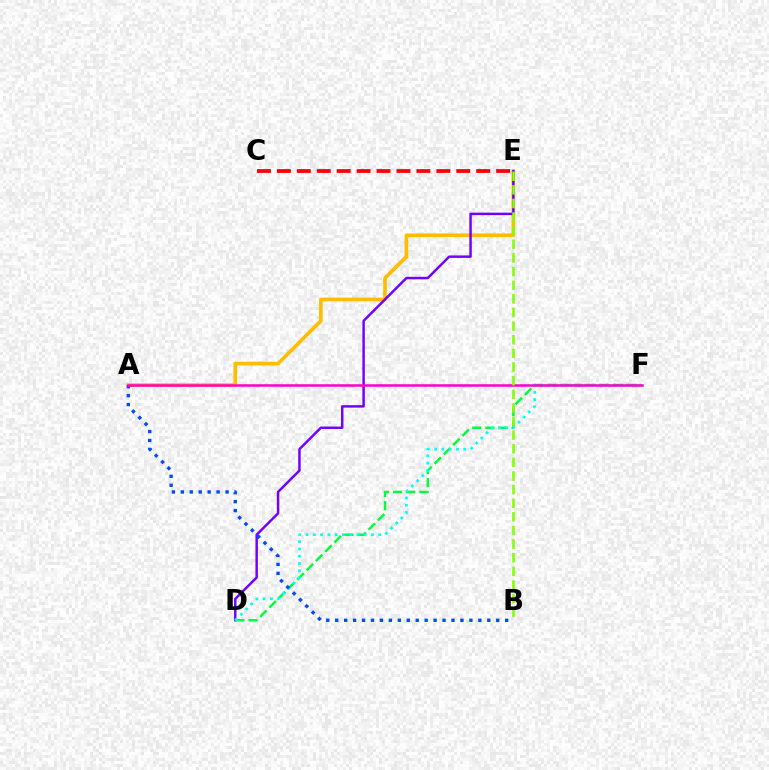{('C', 'E'): [{'color': '#ff0000', 'line_style': 'dashed', 'thickness': 2.71}], ('A', 'E'): [{'color': '#ffbd00', 'line_style': 'solid', 'thickness': 2.62}], ('D', 'E'): [{'color': '#7200ff', 'line_style': 'solid', 'thickness': 1.77}], ('D', 'F'): [{'color': '#00ff39', 'line_style': 'dashed', 'thickness': 1.79}, {'color': '#00fff6', 'line_style': 'dotted', 'thickness': 1.98}], ('A', 'B'): [{'color': '#004bff', 'line_style': 'dotted', 'thickness': 2.43}], ('A', 'F'): [{'color': '#ff00cf', 'line_style': 'solid', 'thickness': 1.83}], ('B', 'E'): [{'color': '#84ff00', 'line_style': 'dashed', 'thickness': 1.85}]}